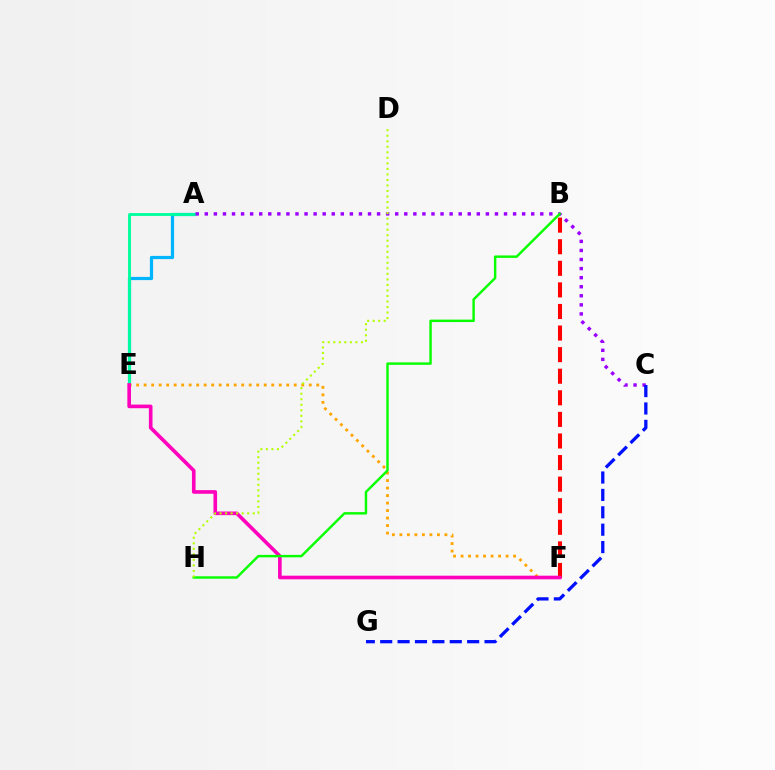{('A', 'E'): [{'color': '#00b5ff', 'line_style': 'solid', 'thickness': 2.31}, {'color': '#00ff9d', 'line_style': 'solid', 'thickness': 2.06}], ('B', 'F'): [{'color': '#ff0000', 'line_style': 'dashed', 'thickness': 2.93}], ('A', 'C'): [{'color': '#9b00ff', 'line_style': 'dotted', 'thickness': 2.46}], ('C', 'G'): [{'color': '#0010ff', 'line_style': 'dashed', 'thickness': 2.36}], ('E', 'F'): [{'color': '#ffa500', 'line_style': 'dotted', 'thickness': 2.04}, {'color': '#ff00bd', 'line_style': 'solid', 'thickness': 2.61}], ('B', 'H'): [{'color': '#08ff00', 'line_style': 'solid', 'thickness': 1.76}], ('D', 'H'): [{'color': '#b3ff00', 'line_style': 'dotted', 'thickness': 1.5}]}